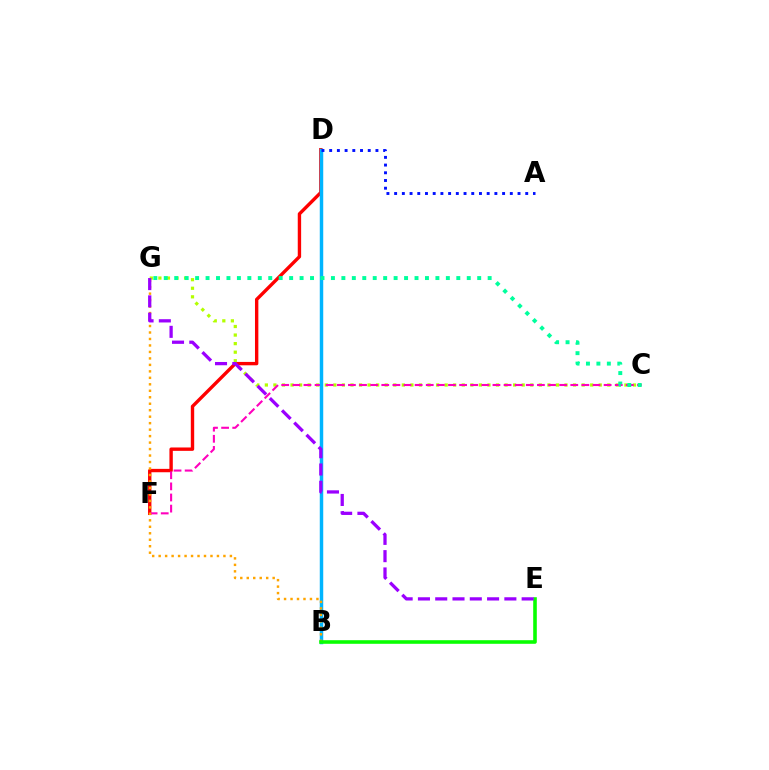{('D', 'F'): [{'color': '#ff0000', 'line_style': 'solid', 'thickness': 2.43}], ('C', 'G'): [{'color': '#b3ff00', 'line_style': 'dotted', 'thickness': 2.33}, {'color': '#00ff9d', 'line_style': 'dotted', 'thickness': 2.84}], ('C', 'F'): [{'color': '#ff00bd', 'line_style': 'dashed', 'thickness': 1.51}], ('B', 'D'): [{'color': '#00b5ff', 'line_style': 'solid', 'thickness': 2.49}], ('A', 'D'): [{'color': '#0010ff', 'line_style': 'dotted', 'thickness': 2.1}], ('B', 'G'): [{'color': '#ffa500', 'line_style': 'dotted', 'thickness': 1.76}], ('B', 'E'): [{'color': '#08ff00', 'line_style': 'solid', 'thickness': 2.59}], ('E', 'G'): [{'color': '#9b00ff', 'line_style': 'dashed', 'thickness': 2.35}]}